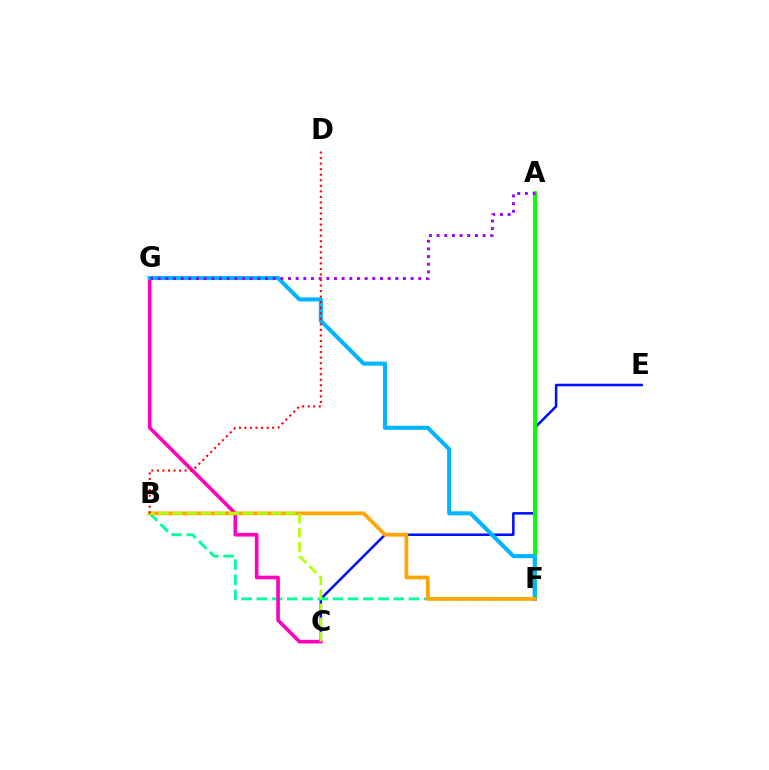{('C', 'E'): [{'color': '#0010ff', 'line_style': 'solid', 'thickness': 1.82}], ('B', 'F'): [{'color': '#00ff9d', 'line_style': 'dashed', 'thickness': 2.07}, {'color': '#ffa500', 'line_style': 'solid', 'thickness': 2.69}], ('A', 'F'): [{'color': '#08ff00', 'line_style': 'solid', 'thickness': 2.81}], ('C', 'G'): [{'color': '#ff00bd', 'line_style': 'solid', 'thickness': 2.62}], ('F', 'G'): [{'color': '#00b5ff', 'line_style': 'solid', 'thickness': 2.93}], ('B', 'C'): [{'color': '#b3ff00', 'line_style': 'dashed', 'thickness': 1.92}], ('A', 'G'): [{'color': '#9b00ff', 'line_style': 'dotted', 'thickness': 2.08}], ('B', 'D'): [{'color': '#ff0000', 'line_style': 'dotted', 'thickness': 1.51}]}